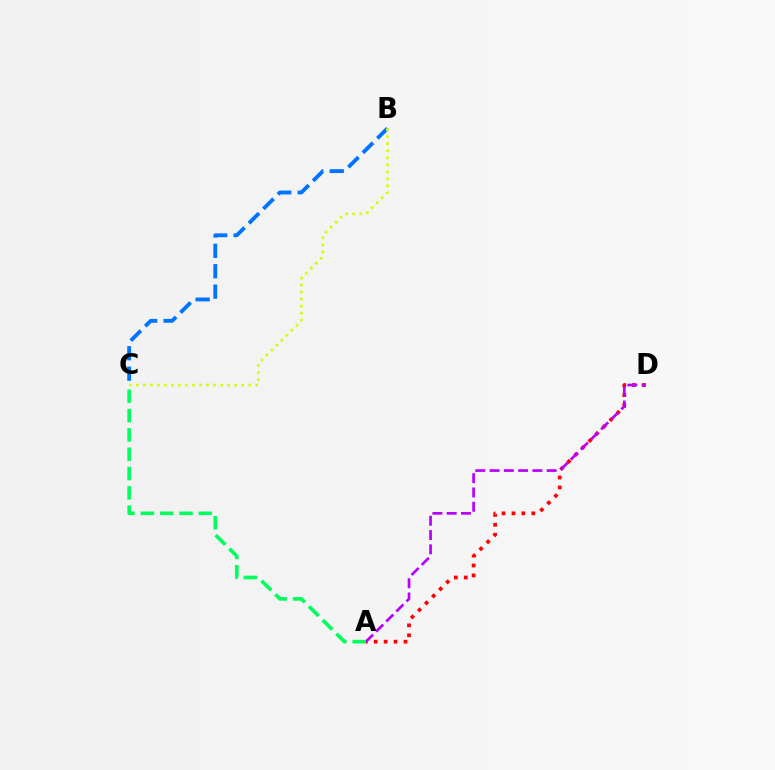{('A', 'D'): [{'color': '#ff0000', 'line_style': 'dotted', 'thickness': 2.7}, {'color': '#b900ff', 'line_style': 'dashed', 'thickness': 1.94}], ('B', 'C'): [{'color': '#0074ff', 'line_style': 'dashed', 'thickness': 2.78}, {'color': '#d1ff00', 'line_style': 'dotted', 'thickness': 1.91}], ('A', 'C'): [{'color': '#00ff5c', 'line_style': 'dashed', 'thickness': 2.63}]}